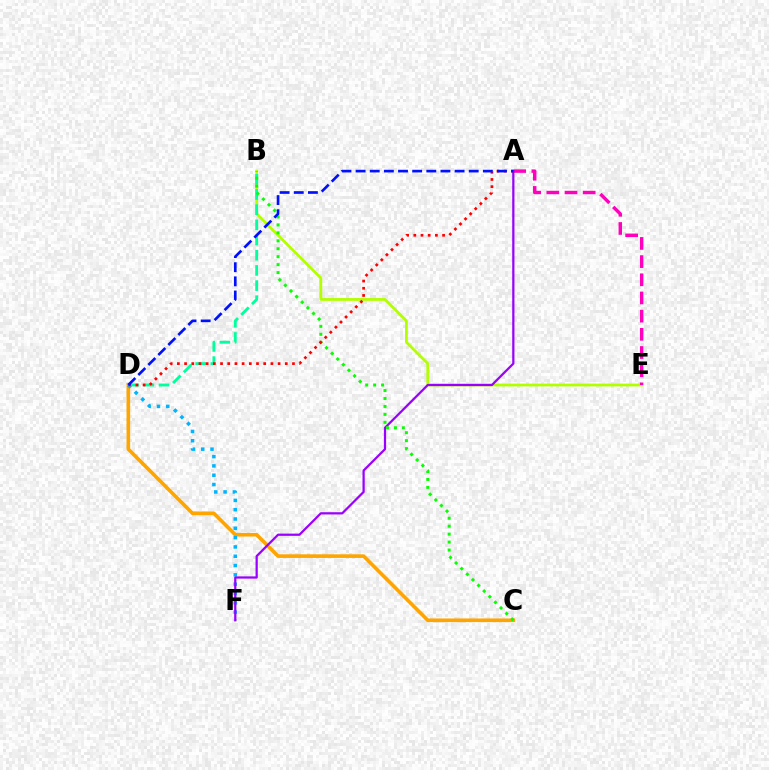{('B', 'E'): [{'color': '#b3ff00', 'line_style': 'solid', 'thickness': 2.01}], ('C', 'D'): [{'color': '#ffa500', 'line_style': 'solid', 'thickness': 2.61}], ('D', 'F'): [{'color': '#00b5ff', 'line_style': 'dotted', 'thickness': 2.53}], ('A', 'E'): [{'color': '#ff00bd', 'line_style': 'dashed', 'thickness': 2.47}], ('B', 'D'): [{'color': '#00ff9d', 'line_style': 'dashed', 'thickness': 2.06}], ('A', 'F'): [{'color': '#9b00ff', 'line_style': 'solid', 'thickness': 1.61}], ('B', 'C'): [{'color': '#08ff00', 'line_style': 'dotted', 'thickness': 2.16}], ('A', 'D'): [{'color': '#ff0000', 'line_style': 'dotted', 'thickness': 1.95}, {'color': '#0010ff', 'line_style': 'dashed', 'thickness': 1.92}]}